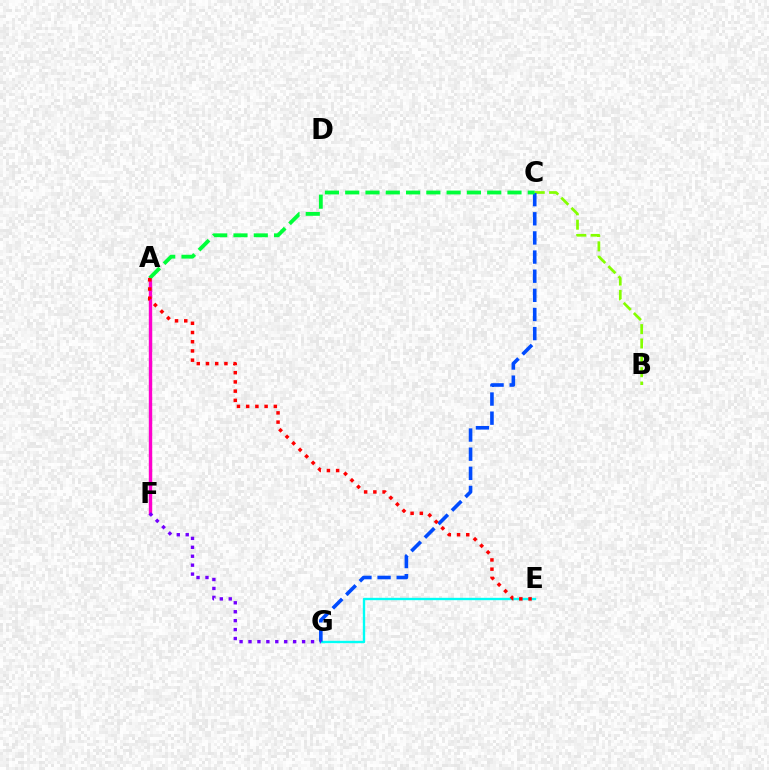{('B', 'C'): [{'color': '#84ff00', 'line_style': 'dashed', 'thickness': 1.95}], ('E', 'G'): [{'color': '#00fff6', 'line_style': 'solid', 'thickness': 1.7}], ('A', 'F'): [{'color': '#ffbd00', 'line_style': 'dotted', 'thickness': 2.18}, {'color': '#ff00cf', 'line_style': 'solid', 'thickness': 2.44}], ('C', 'G'): [{'color': '#004bff', 'line_style': 'dashed', 'thickness': 2.6}], ('F', 'G'): [{'color': '#7200ff', 'line_style': 'dotted', 'thickness': 2.43}], ('A', 'C'): [{'color': '#00ff39', 'line_style': 'dashed', 'thickness': 2.76}], ('A', 'E'): [{'color': '#ff0000', 'line_style': 'dotted', 'thickness': 2.5}]}